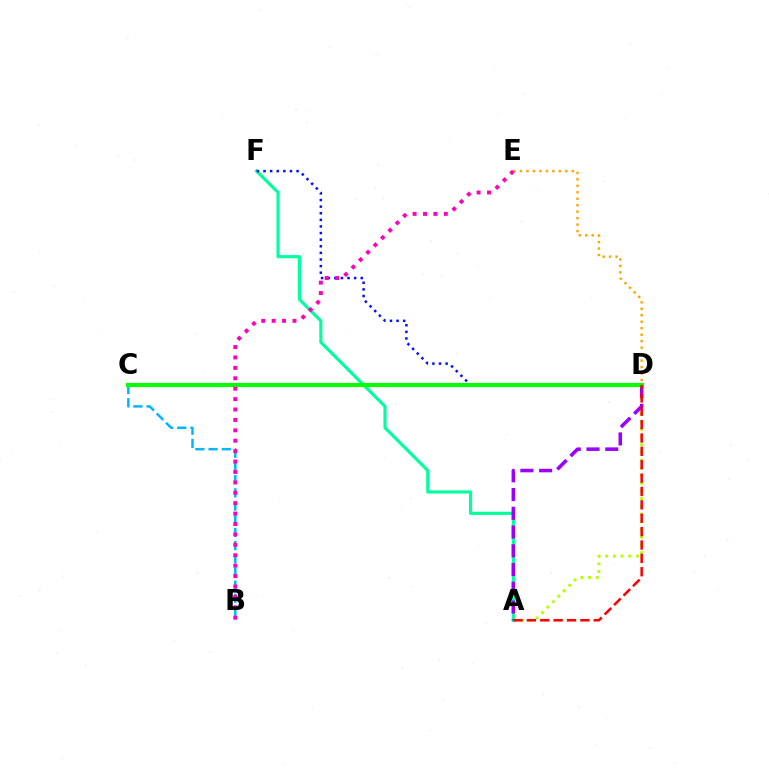{('A', 'D'): [{'color': '#b3ff00', 'line_style': 'dotted', 'thickness': 2.09}, {'color': '#9b00ff', 'line_style': 'dashed', 'thickness': 2.55}, {'color': '#ff0000', 'line_style': 'dashed', 'thickness': 1.82}], ('A', 'F'): [{'color': '#00ff9d', 'line_style': 'solid', 'thickness': 2.26}], ('D', 'F'): [{'color': '#0010ff', 'line_style': 'dotted', 'thickness': 1.8}], ('B', 'C'): [{'color': '#00b5ff', 'line_style': 'dashed', 'thickness': 1.79}], ('D', 'E'): [{'color': '#ffa500', 'line_style': 'dotted', 'thickness': 1.76}], ('C', 'D'): [{'color': '#08ff00', 'line_style': 'solid', 'thickness': 2.92}], ('B', 'E'): [{'color': '#ff00bd', 'line_style': 'dotted', 'thickness': 2.83}]}